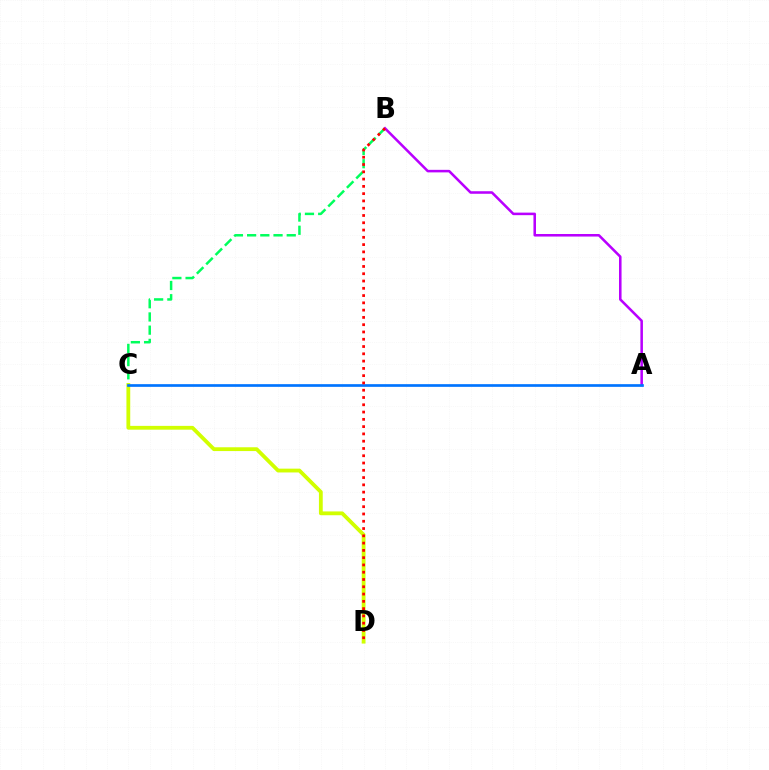{('B', 'C'): [{'color': '#00ff5c', 'line_style': 'dashed', 'thickness': 1.79}], ('A', 'B'): [{'color': '#b900ff', 'line_style': 'solid', 'thickness': 1.83}], ('C', 'D'): [{'color': '#d1ff00', 'line_style': 'solid', 'thickness': 2.74}], ('A', 'C'): [{'color': '#0074ff', 'line_style': 'solid', 'thickness': 1.94}], ('B', 'D'): [{'color': '#ff0000', 'line_style': 'dotted', 'thickness': 1.98}]}